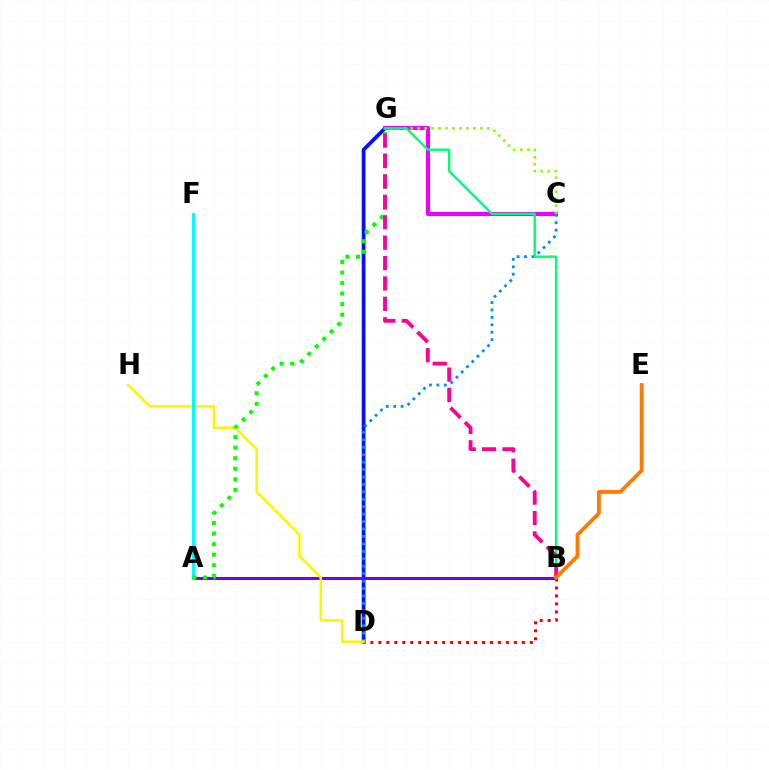{('D', 'G'): [{'color': '#0010ff', 'line_style': 'solid', 'thickness': 2.71}], ('C', 'G'): [{'color': '#ee00ff', 'line_style': 'solid', 'thickness': 2.94}, {'color': '#84ff00', 'line_style': 'dotted', 'thickness': 1.89}], ('B', 'D'): [{'color': '#ff0000', 'line_style': 'dotted', 'thickness': 2.17}], ('C', 'D'): [{'color': '#008cff', 'line_style': 'dotted', 'thickness': 2.02}], ('A', 'B'): [{'color': '#7200ff', 'line_style': 'solid', 'thickness': 2.16}], ('D', 'H'): [{'color': '#fcf500', 'line_style': 'solid', 'thickness': 1.83}], ('A', 'F'): [{'color': '#00fff6', 'line_style': 'solid', 'thickness': 2.2}], ('A', 'G'): [{'color': '#08ff00', 'line_style': 'dotted', 'thickness': 2.86}], ('B', 'G'): [{'color': '#00ff74', 'line_style': 'solid', 'thickness': 1.74}, {'color': '#ff0094', 'line_style': 'dashed', 'thickness': 2.77}], ('B', 'E'): [{'color': '#ff7c00', 'line_style': 'solid', 'thickness': 2.76}]}